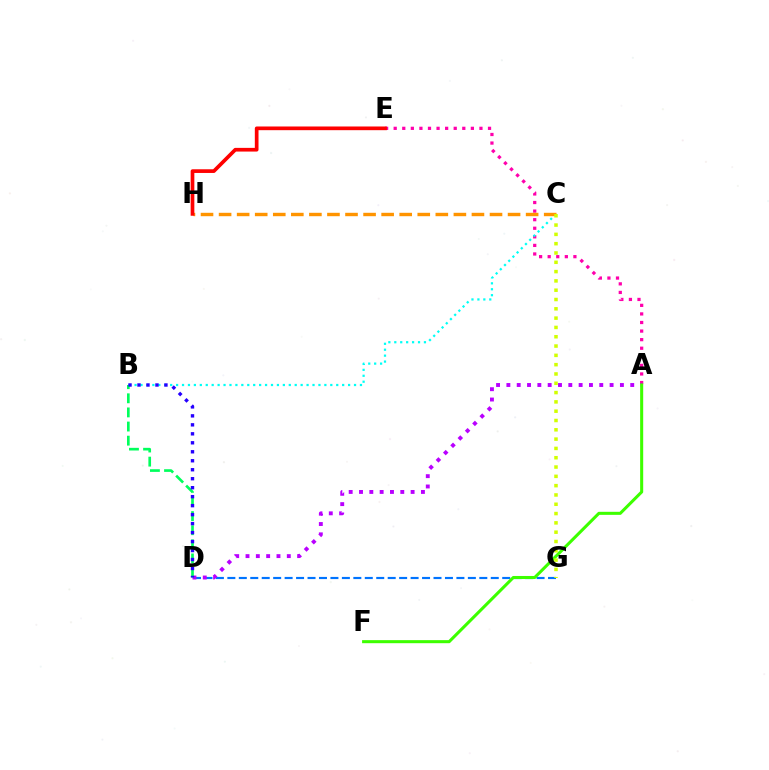{('A', 'E'): [{'color': '#ff00ac', 'line_style': 'dotted', 'thickness': 2.33}], ('D', 'G'): [{'color': '#0074ff', 'line_style': 'dashed', 'thickness': 1.56}], ('B', 'C'): [{'color': '#00fff6', 'line_style': 'dotted', 'thickness': 1.61}], ('A', 'D'): [{'color': '#b900ff', 'line_style': 'dotted', 'thickness': 2.8}], ('B', 'D'): [{'color': '#00ff5c', 'line_style': 'dashed', 'thickness': 1.92}, {'color': '#2500ff', 'line_style': 'dotted', 'thickness': 2.44}], ('C', 'H'): [{'color': '#ff9400', 'line_style': 'dashed', 'thickness': 2.45}], ('A', 'F'): [{'color': '#3dff00', 'line_style': 'solid', 'thickness': 2.19}], ('E', 'H'): [{'color': '#ff0000', 'line_style': 'solid', 'thickness': 2.66}], ('C', 'G'): [{'color': '#d1ff00', 'line_style': 'dotted', 'thickness': 2.53}]}